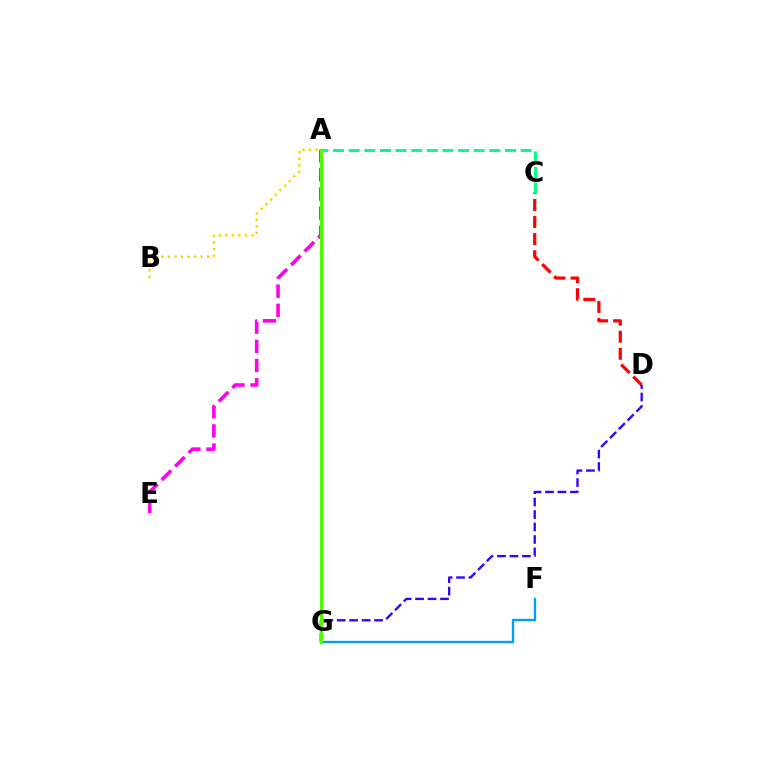{('A', 'E'): [{'color': '#ff00ed', 'line_style': 'dashed', 'thickness': 2.6}], ('C', 'D'): [{'color': '#ff0000', 'line_style': 'dashed', 'thickness': 2.32}], ('A', 'C'): [{'color': '#00ff86', 'line_style': 'dashed', 'thickness': 2.12}], ('D', 'G'): [{'color': '#3700ff', 'line_style': 'dashed', 'thickness': 1.69}], ('A', 'B'): [{'color': '#ffd500', 'line_style': 'dotted', 'thickness': 1.78}], ('F', 'G'): [{'color': '#009eff', 'line_style': 'solid', 'thickness': 1.69}], ('A', 'G'): [{'color': '#4fff00', 'line_style': 'solid', 'thickness': 2.3}]}